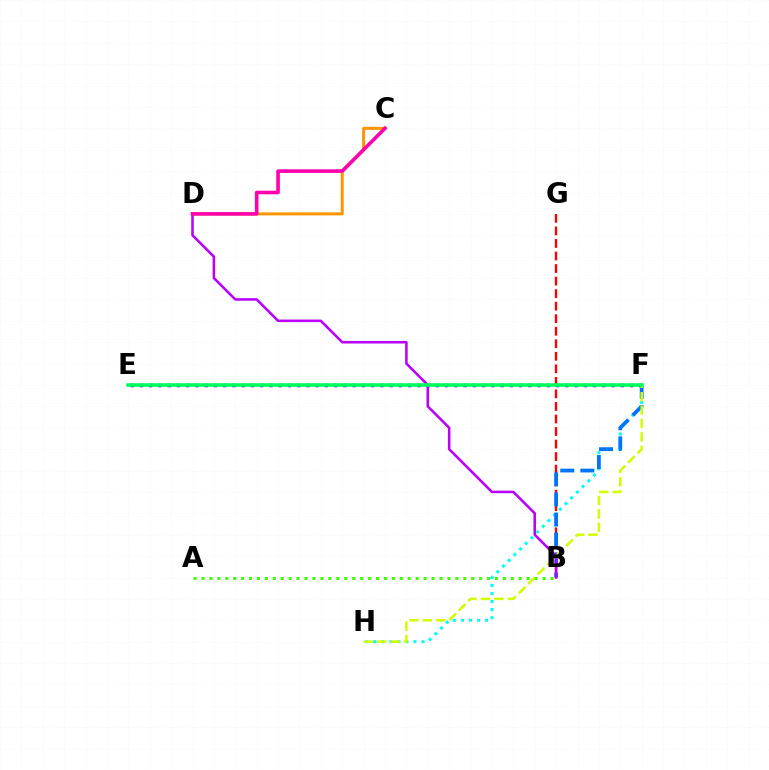{('E', 'F'): [{'color': '#2500ff', 'line_style': 'dotted', 'thickness': 2.51}, {'color': '#00ff5c', 'line_style': 'solid', 'thickness': 2.55}], ('B', 'G'): [{'color': '#ff0000', 'line_style': 'dashed', 'thickness': 1.7}], ('F', 'H'): [{'color': '#00fff6', 'line_style': 'dotted', 'thickness': 2.19}, {'color': '#d1ff00', 'line_style': 'dashed', 'thickness': 1.82}], ('A', 'B'): [{'color': '#3dff00', 'line_style': 'dotted', 'thickness': 2.16}], ('B', 'F'): [{'color': '#0074ff', 'line_style': 'dashed', 'thickness': 2.72}], ('B', 'D'): [{'color': '#b900ff', 'line_style': 'solid', 'thickness': 1.84}], ('C', 'D'): [{'color': '#ff9400', 'line_style': 'solid', 'thickness': 2.15}, {'color': '#ff00ac', 'line_style': 'solid', 'thickness': 2.59}]}